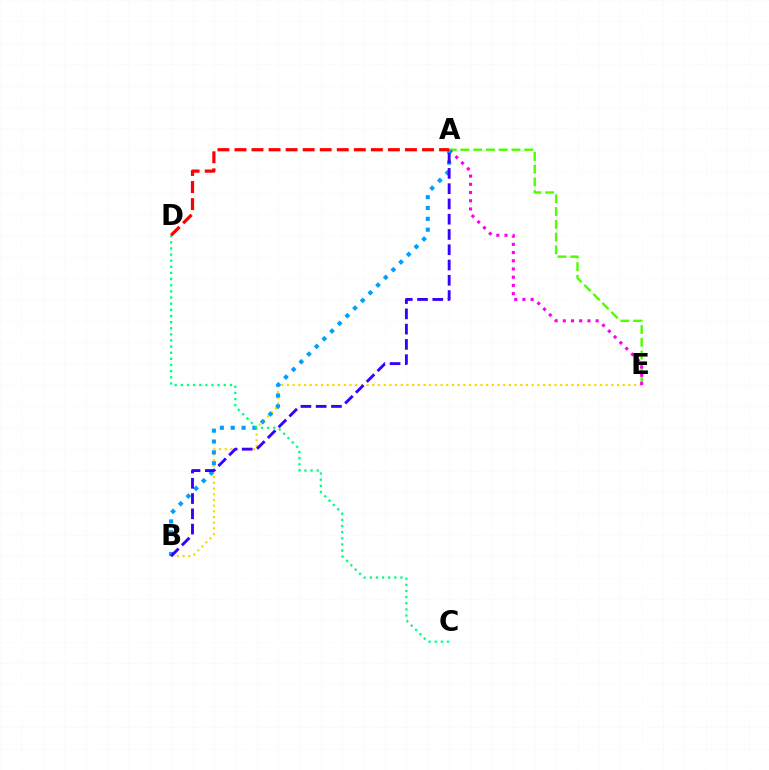{('B', 'E'): [{'color': '#ffd500', 'line_style': 'dotted', 'thickness': 1.55}], ('A', 'E'): [{'color': '#4fff00', 'line_style': 'dashed', 'thickness': 1.73}, {'color': '#ff00ed', 'line_style': 'dotted', 'thickness': 2.23}], ('A', 'B'): [{'color': '#009eff', 'line_style': 'dotted', 'thickness': 2.95}, {'color': '#3700ff', 'line_style': 'dashed', 'thickness': 2.07}], ('C', 'D'): [{'color': '#00ff86', 'line_style': 'dotted', 'thickness': 1.67}], ('A', 'D'): [{'color': '#ff0000', 'line_style': 'dashed', 'thickness': 2.32}]}